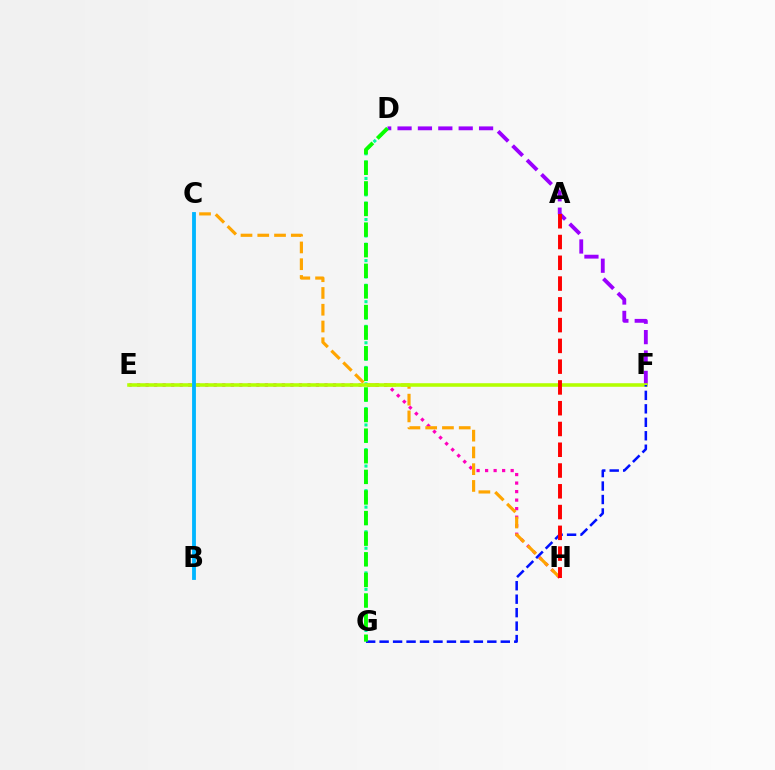{('E', 'H'): [{'color': '#ff00bd', 'line_style': 'dotted', 'thickness': 2.31}], ('C', 'H'): [{'color': '#ffa500', 'line_style': 'dashed', 'thickness': 2.28}], ('D', 'F'): [{'color': '#9b00ff', 'line_style': 'dashed', 'thickness': 2.77}], ('D', 'G'): [{'color': '#00ff9d', 'line_style': 'dotted', 'thickness': 2.23}, {'color': '#08ff00', 'line_style': 'dashed', 'thickness': 2.8}], ('E', 'F'): [{'color': '#b3ff00', 'line_style': 'solid', 'thickness': 2.57}], ('F', 'G'): [{'color': '#0010ff', 'line_style': 'dashed', 'thickness': 1.83}], ('A', 'H'): [{'color': '#ff0000', 'line_style': 'dashed', 'thickness': 2.82}], ('B', 'C'): [{'color': '#00b5ff', 'line_style': 'solid', 'thickness': 2.76}]}